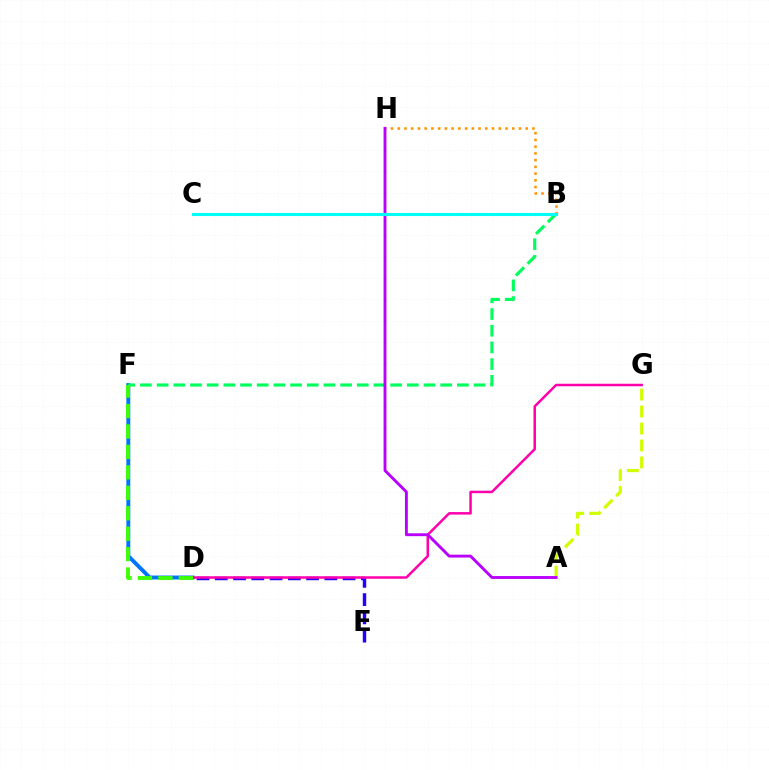{('D', 'E'): [{'color': '#2500ff', 'line_style': 'dashed', 'thickness': 2.48}], ('D', 'F'): [{'color': '#0074ff', 'line_style': 'solid', 'thickness': 2.81}, {'color': '#3dff00', 'line_style': 'dashed', 'thickness': 2.78}], ('D', 'G'): [{'color': '#ff00ac', 'line_style': 'solid', 'thickness': 1.8}], ('B', 'C'): [{'color': '#ff0000', 'line_style': 'dashed', 'thickness': 1.89}, {'color': '#00fff6', 'line_style': 'solid', 'thickness': 2.22}], ('B', 'F'): [{'color': '#00ff5c', 'line_style': 'dashed', 'thickness': 2.27}], ('A', 'G'): [{'color': '#d1ff00', 'line_style': 'dashed', 'thickness': 2.3}], ('B', 'H'): [{'color': '#ff9400', 'line_style': 'dotted', 'thickness': 1.83}], ('A', 'H'): [{'color': '#b900ff', 'line_style': 'solid', 'thickness': 2.07}]}